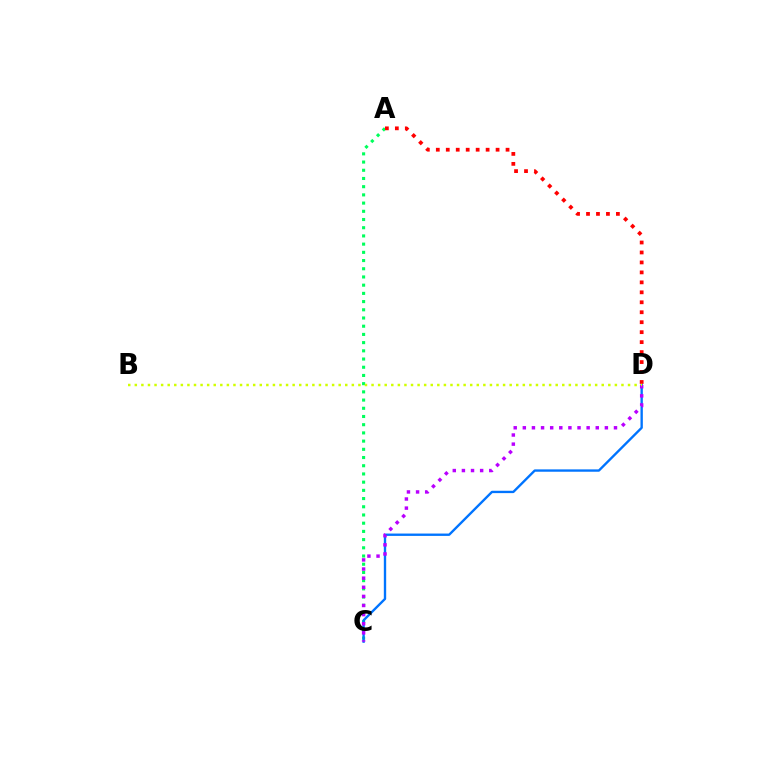{('A', 'C'): [{'color': '#00ff5c', 'line_style': 'dotted', 'thickness': 2.23}], ('C', 'D'): [{'color': '#0074ff', 'line_style': 'solid', 'thickness': 1.7}, {'color': '#b900ff', 'line_style': 'dotted', 'thickness': 2.48}], ('A', 'D'): [{'color': '#ff0000', 'line_style': 'dotted', 'thickness': 2.71}], ('B', 'D'): [{'color': '#d1ff00', 'line_style': 'dotted', 'thickness': 1.79}]}